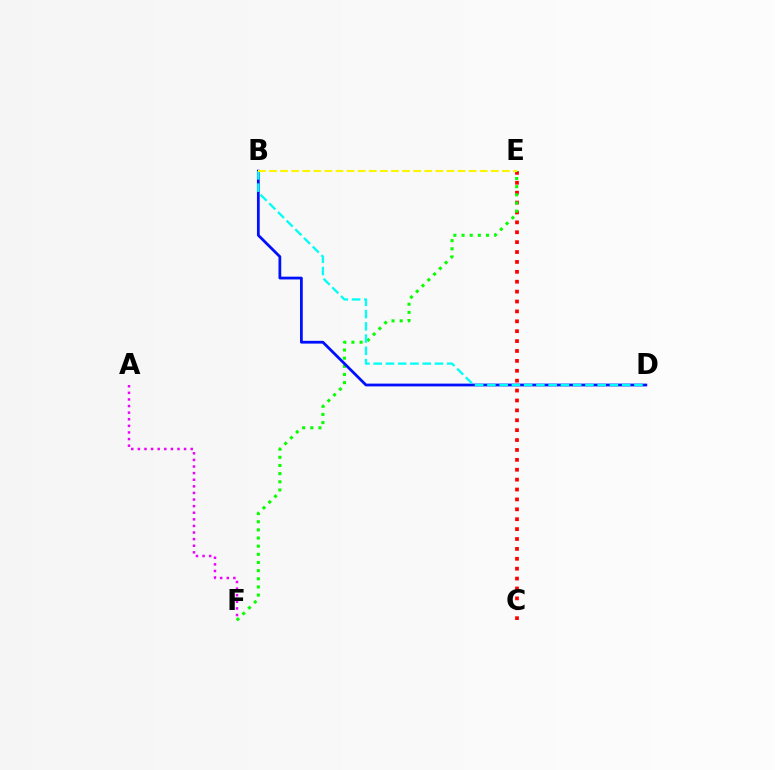{('C', 'E'): [{'color': '#ff0000', 'line_style': 'dotted', 'thickness': 2.69}], ('A', 'F'): [{'color': '#ee00ff', 'line_style': 'dotted', 'thickness': 1.79}], ('E', 'F'): [{'color': '#08ff00', 'line_style': 'dotted', 'thickness': 2.21}], ('B', 'D'): [{'color': '#0010ff', 'line_style': 'solid', 'thickness': 1.99}, {'color': '#00fff6', 'line_style': 'dashed', 'thickness': 1.66}], ('B', 'E'): [{'color': '#fcf500', 'line_style': 'dashed', 'thickness': 1.51}]}